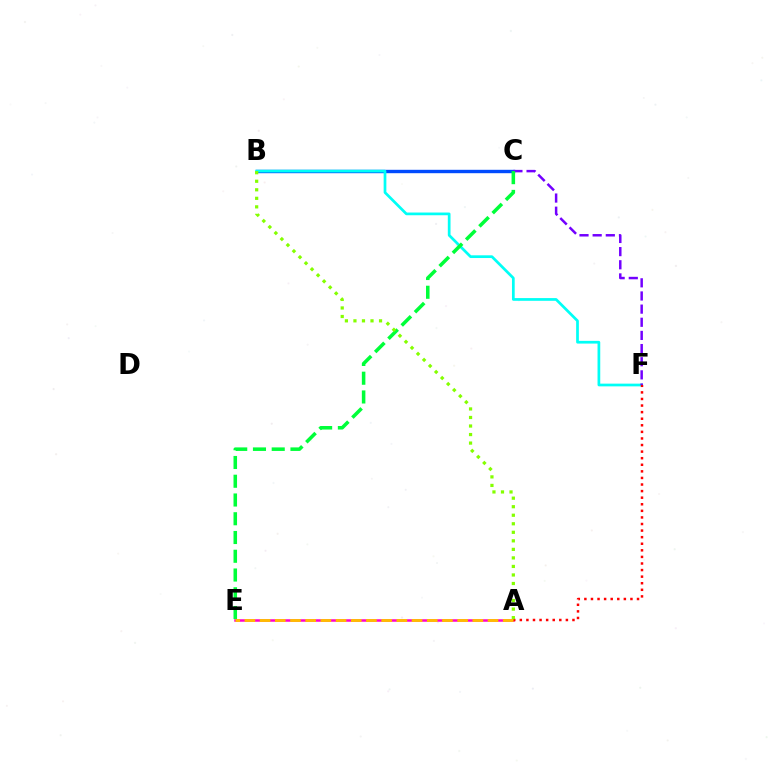{('B', 'C'): [{'color': '#004bff', 'line_style': 'solid', 'thickness': 2.45}], ('A', 'E'): [{'color': '#ff00cf', 'line_style': 'solid', 'thickness': 1.8}, {'color': '#ffbd00', 'line_style': 'dashed', 'thickness': 2.06}], ('B', 'F'): [{'color': '#00fff6', 'line_style': 'solid', 'thickness': 1.96}], ('A', 'F'): [{'color': '#ff0000', 'line_style': 'dotted', 'thickness': 1.79}], ('C', 'F'): [{'color': '#7200ff', 'line_style': 'dashed', 'thickness': 1.79}], ('C', 'E'): [{'color': '#00ff39', 'line_style': 'dashed', 'thickness': 2.55}], ('A', 'B'): [{'color': '#84ff00', 'line_style': 'dotted', 'thickness': 2.32}]}